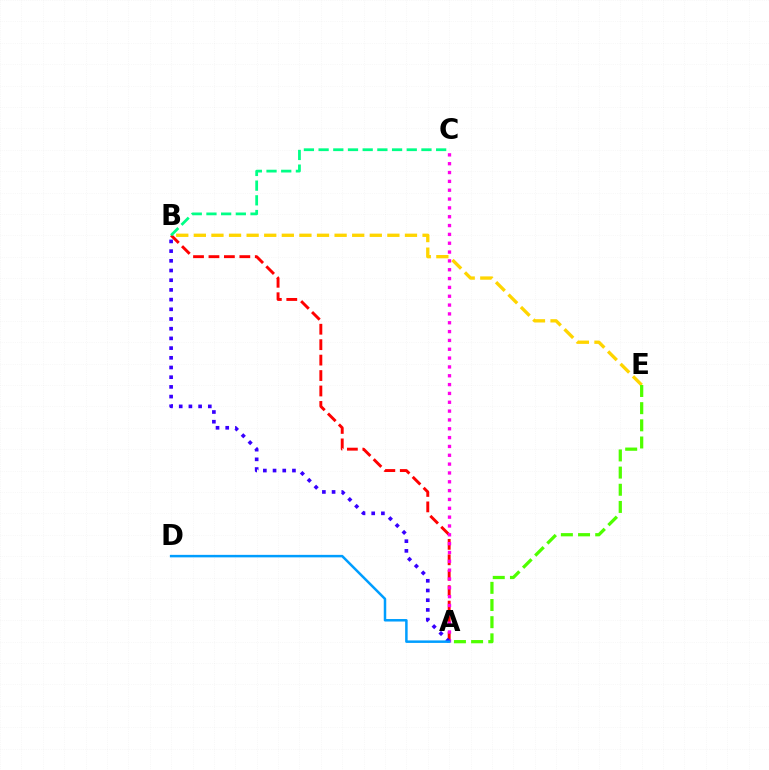{('B', 'E'): [{'color': '#ffd500', 'line_style': 'dashed', 'thickness': 2.39}], ('A', 'B'): [{'color': '#ff0000', 'line_style': 'dashed', 'thickness': 2.1}, {'color': '#3700ff', 'line_style': 'dotted', 'thickness': 2.64}], ('A', 'C'): [{'color': '#ff00ed', 'line_style': 'dotted', 'thickness': 2.4}], ('A', 'E'): [{'color': '#4fff00', 'line_style': 'dashed', 'thickness': 2.33}], ('A', 'D'): [{'color': '#009eff', 'line_style': 'solid', 'thickness': 1.8}], ('B', 'C'): [{'color': '#00ff86', 'line_style': 'dashed', 'thickness': 2.0}]}